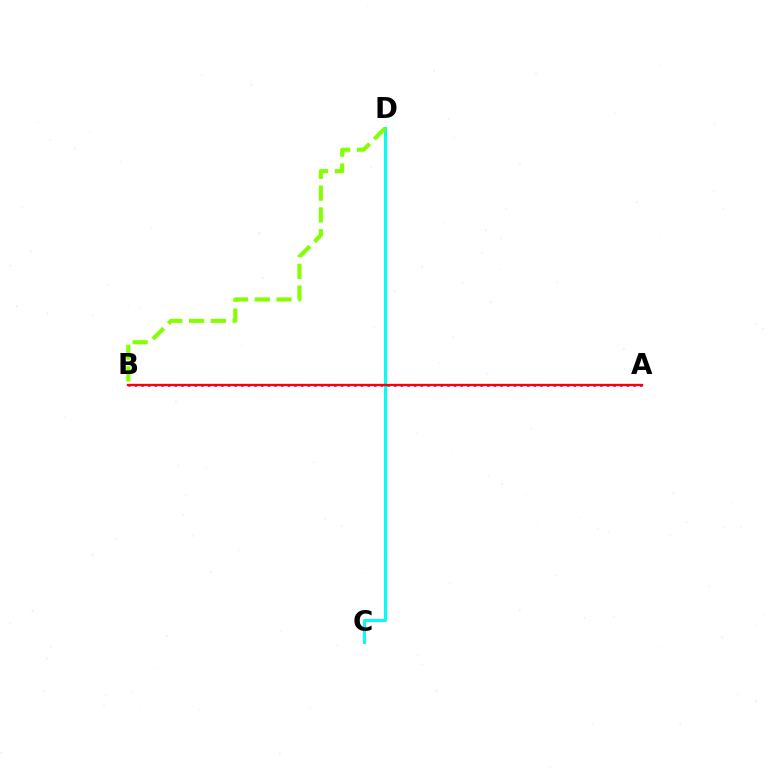{('C', 'D'): [{'color': '#00fff6', 'line_style': 'solid', 'thickness': 2.14}], ('A', 'B'): [{'color': '#7200ff', 'line_style': 'dotted', 'thickness': 1.81}, {'color': '#ff0000', 'line_style': 'solid', 'thickness': 1.67}], ('B', 'D'): [{'color': '#84ff00', 'line_style': 'dashed', 'thickness': 2.96}]}